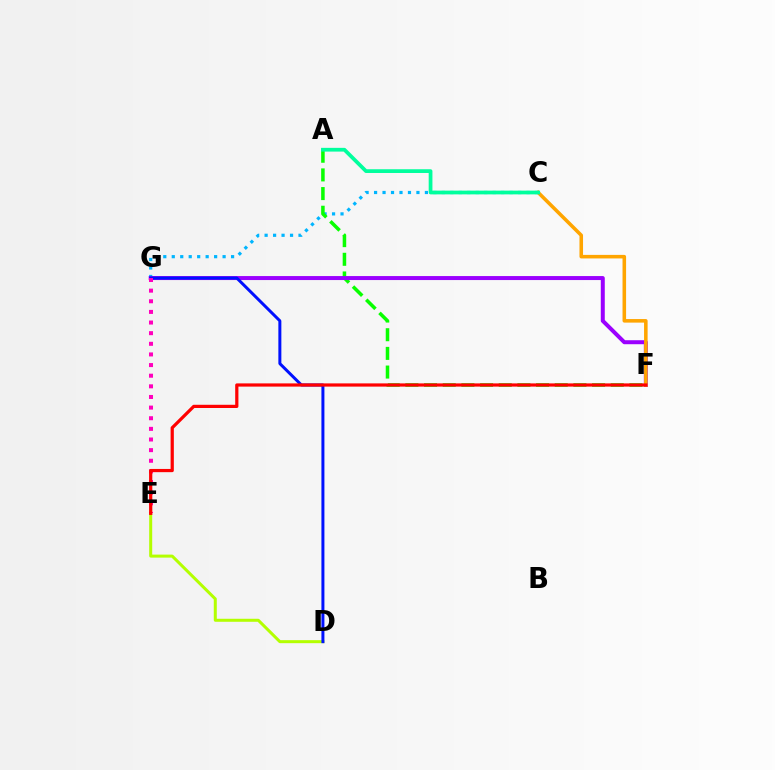{('C', 'G'): [{'color': '#00b5ff', 'line_style': 'dotted', 'thickness': 2.3}], ('A', 'F'): [{'color': '#08ff00', 'line_style': 'dashed', 'thickness': 2.54}], ('F', 'G'): [{'color': '#9b00ff', 'line_style': 'solid', 'thickness': 2.88}], ('C', 'F'): [{'color': '#ffa500', 'line_style': 'solid', 'thickness': 2.56}], ('D', 'E'): [{'color': '#b3ff00', 'line_style': 'solid', 'thickness': 2.17}], ('D', 'G'): [{'color': '#0010ff', 'line_style': 'solid', 'thickness': 2.15}], ('A', 'C'): [{'color': '#00ff9d', 'line_style': 'solid', 'thickness': 2.69}], ('E', 'G'): [{'color': '#ff00bd', 'line_style': 'dotted', 'thickness': 2.89}], ('E', 'F'): [{'color': '#ff0000', 'line_style': 'solid', 'thickness': 2.32}]}